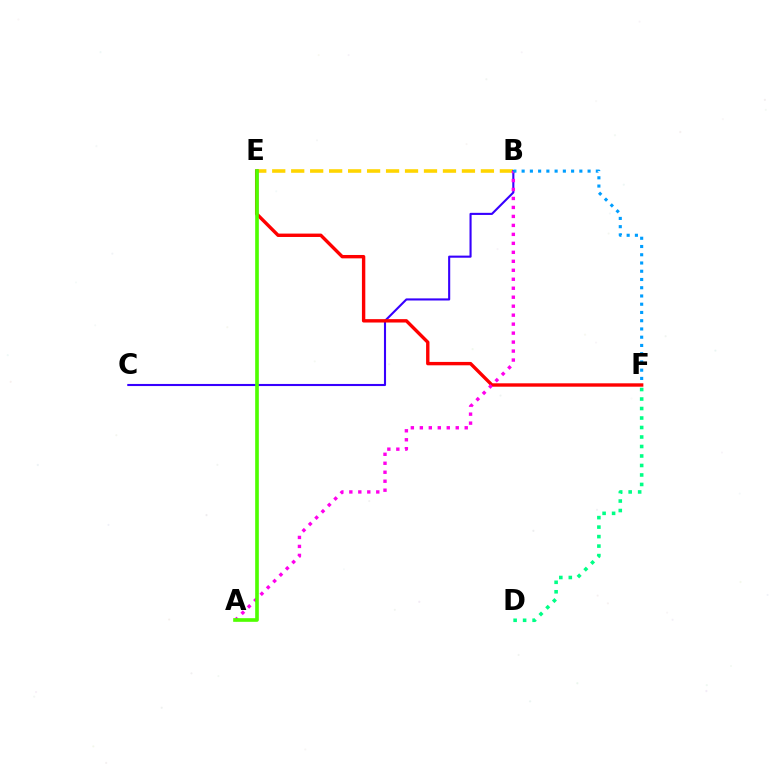{('B', 'E'): [{'color': '#ffd500', 'line_style': 'dashed', 'thickness': 2.58}], ('D', 'F'): [{'color': '#00ff86', 'line_style': 'dotted', 'thickness': 2.58}], ('B', 'C'): [{'color': '#3700ff', 'line_style': 'solid', 'thickness': 1.51}], ('E', 'F'): [{'color': '#ff0000', 'line_style': 'solid', 'thickness': 2.44}], ('A', 'B'): [{'color': '#ff00ed', 'line_style': 'dotted', 'thickness': 2.44}], ('A', 'E'): [{'color': '#4fff00', 'line_style': 'solid', 'thickness': 2.62}], ('B', 'F'): [{'color': '#009eff', 'line_style': 'dotted', 'thickness': 2.24}]}